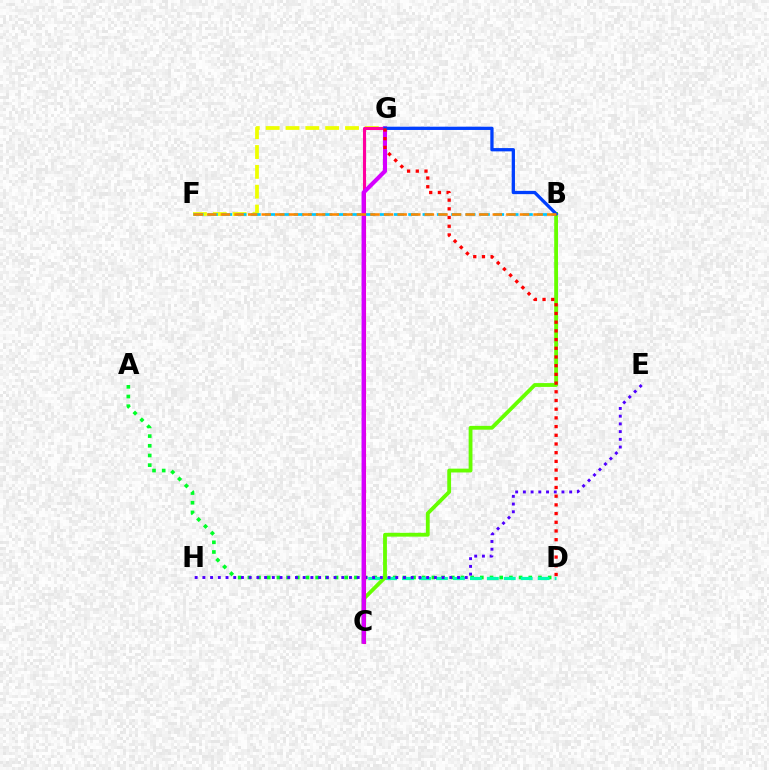{('F', 'G'): [{'color': '#eeff00', 'line_style': 'dashed', 'thickness': 2.7}], ('A', 'D'): [{'color': '#00ff27', 'line_style': 'dotted', 'thickness': 2.63}], ('C', 'D'): [{'color': '#00ffaf', 'line_style': 'dashed', 'thickness': 2.3}], ('B', 'F'): [{'color': '#00c7ff', 'line_style': 'dashed', 'thickness': 1.94}, {'color': '#ff8800', 'line_style': 'dashed', 'thickness': 1.85}], ('B', 'C'): [{'color': '#66ff00', 'line_style': 'solid', 'thickness': 2.75}], ('E', 'H'): [{'color': '#4f00ff', 'line_style': 'dotted', 'thickness': 2.1}], ('C', 'G'): [{'color': '#ff00a0', 'line_style': 'solid', 'thickness': 2.21}, {'color': '#d600ff', 'line_style': 'solid', 'thickness': 2.96}], ('B', 'G'): [{'color': '#003fff', 'line_style': 'solid', 'thickness': 2.36}], ('D', 'G'): [{'color': '#ff0000', 'line_style': 'dotted', 'thickness': 2.36}]}